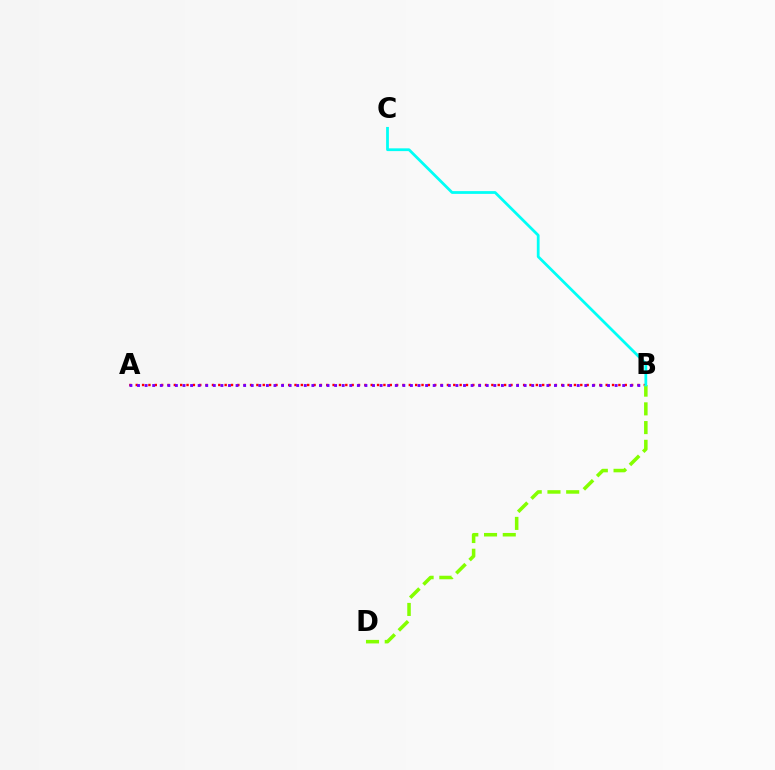{('A', 'B'): [{'color': '#ff0000', 'line_style': 'dotted', 'thickness': 1.73}, {'color': '#7200ff', 'line_style': 'dotted', 'thickness': 2.06}], ('B', 'D'): [{'color': '#84ff00', 'line_style': 'dashed', 'thickness': 2.54}], ('B', 'C'): [{'color': '#00fff6', 'line_style': 'solid', 'thickness': 1.99}]}